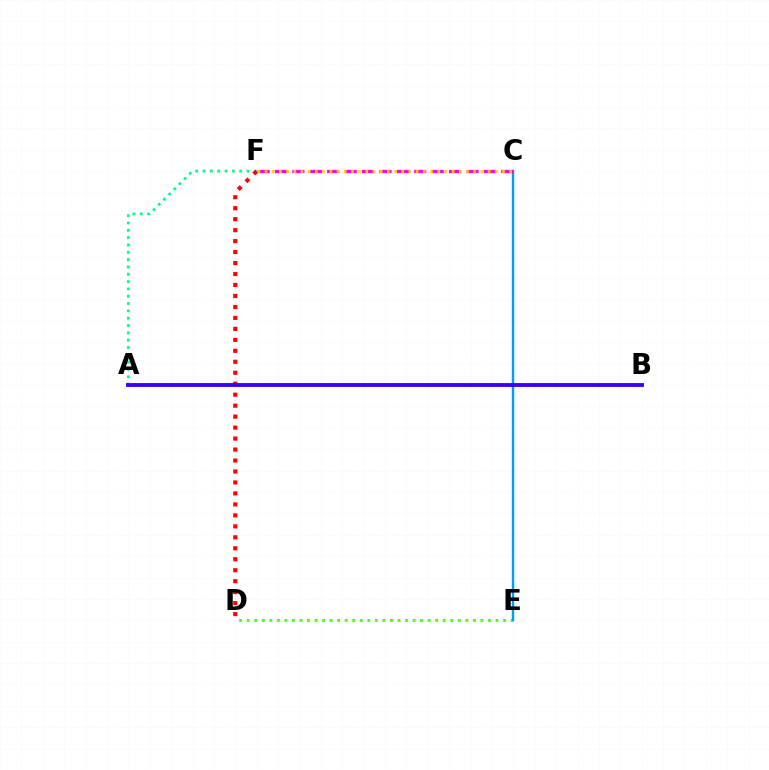{('D', 'E'): [{'color': '#4fff00', 'line_style': 'dotted', 'thickness': 2.05}], ('C', 'E'): [{'color': '#009eff', 'line_style': 'solid', 'thickness': 1.73}], ('C', 'F'): [{'color': '#ff00ed', 'line_style': 'dashed', 'thickness': 2.36}, {'color': '#ffd500', 'line_style': 'dotted', 'thickness': 1.95}], ('A', 'F'): [{'color': '#00ff86', 'line_style': 'dotted', 'thickness': 1.99}], ('D', 'F'): [{'color': '#ff0000', 'line_style': 'dotted', 'thickness': 2.98}], ('A', 'B'): [{'color': '#3700ff', 'line_style': 'solid', 'thickness': 2.78}]}